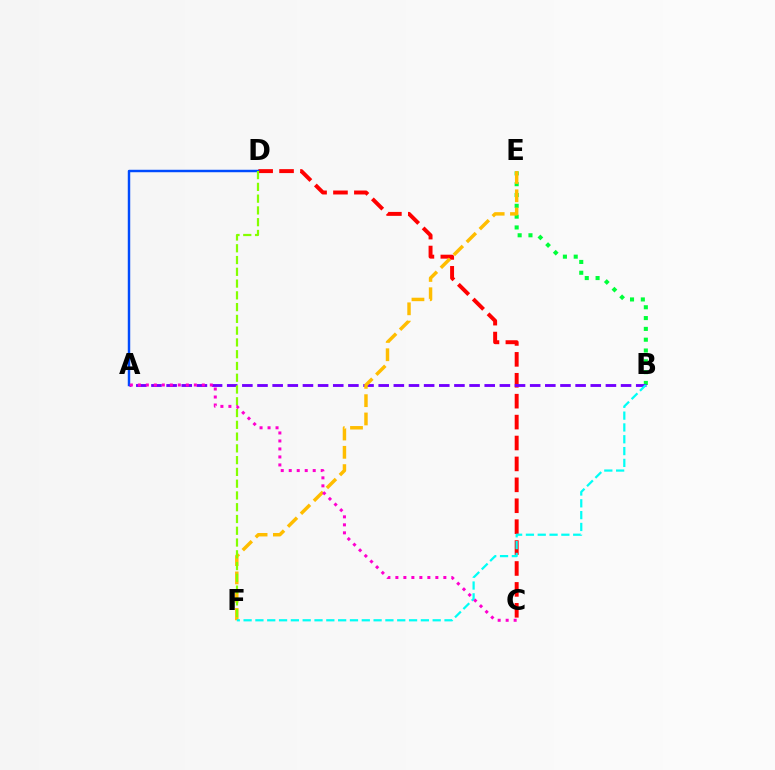{('C', 'D'): [{'color': '#ff0000', 'line_style': 'dashed', 'thickness': 2.84}], ('B', 'E'): [{'color': '#00ff39', 'line_style': 'dotted', 'thickness': 2.94}], ('A', 'D'): [{'color': '#004bff', 'line_style': 'solid', 'thickness': 1.76}], ('A', 'B'): [{'color': '#7200ff', 'line_style': 'dashed', 'thickness': 2.06}], ('E', 'F'): [{'color': '#ffbd00', 'line_style': 'dashed', 'thickness': 2.49}], ('B', 'F'): [{'color': '#00fff6', 'line_style': 'dashed', 'thickness': 1.61}], ('D', 'F'): [{'color': '#84ff00', 'line_style': 'dashed', 'thickness': 1.6}], ('A', 'C'): [{'color': '#ff00cf', 'line_style': 'dotted', 'thickness': 2.17}]}